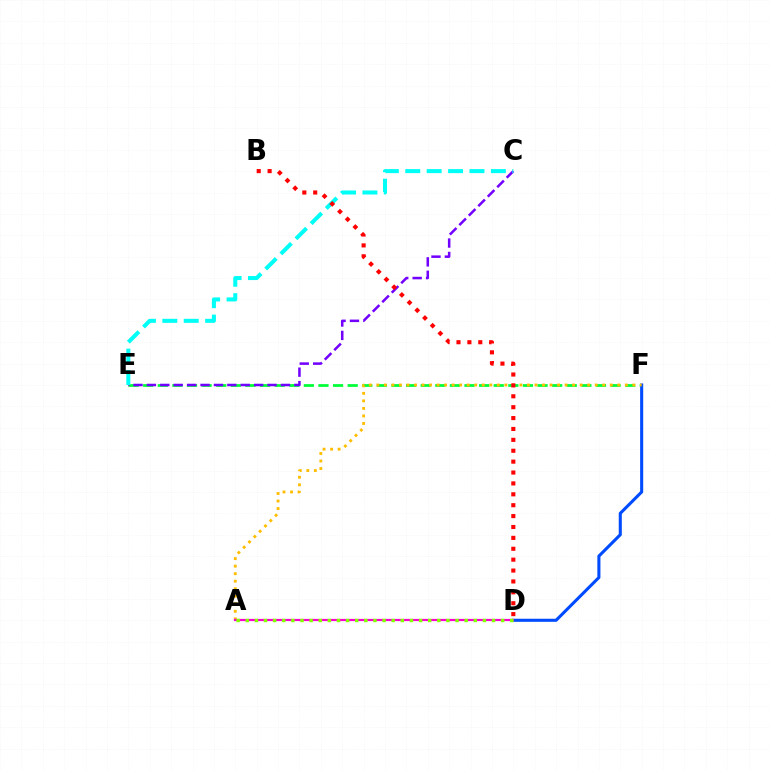{('E', 'F'): [{'color': '#00ff39', 'line_style': 'dashed', 'thickness': 1.98}], ('D', 'F'): [{'color': '#004bff', 'line_style': 'solid', 'thickness': 2.21}], ('A', 'F'): [{'color': '#ffbd00', 'line_style': 'dotted', 'thickness': 2.05}], ('C', 'E'): [{'color': '#7200ff', 'line_style': 'dashed', 'thickness': 1.82}, {'color': '#00fff6', 'line_style': 'dashed', 'thickness': 2.91}], ('A', 'D'): [{'color': '#ff00cf', 'line_style': 'solid', 'thickness': 1.58}, {'color': '#84ff00', 'line_style': 'dotted', 'thickness': 2.48}], ('B', 'D'): [{'color': '#ff0000', 'line_style': 'dotted', 'thickness': 2.96}]}